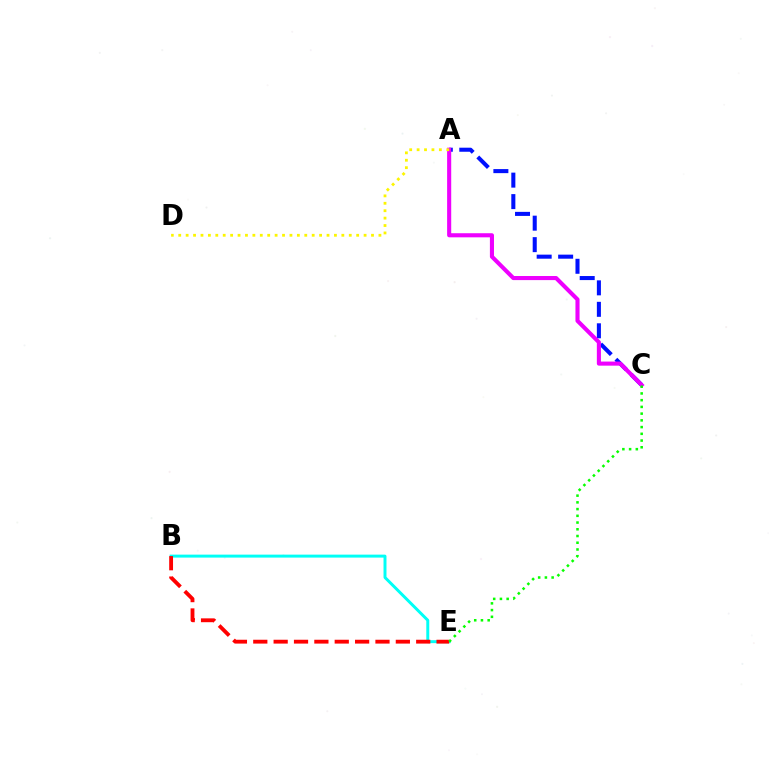{('B', 'E'): [{'color': '#00fff6', 'line_style': 'solid', 'thickness': 2.13}, {'color': '#ff0000', 'line_style': 'dashed', 'thickness': 2.77}], ('A', 'C'): [{'color': '#0010ff', 'line_style': 'dashed', 'thickness': 2.92}, {'color': '#ee00ff', 'line_style': 'solid', 'thickness': 2.95}], ('A', 'D'): [{'color': '#fcf500', 'line_style': 'dotted', 'thickness': 2.01}], ('C', 'E'): [{'color': '#08ff00', 'line_style': 'dotted', 'thickness': 1.83}]}